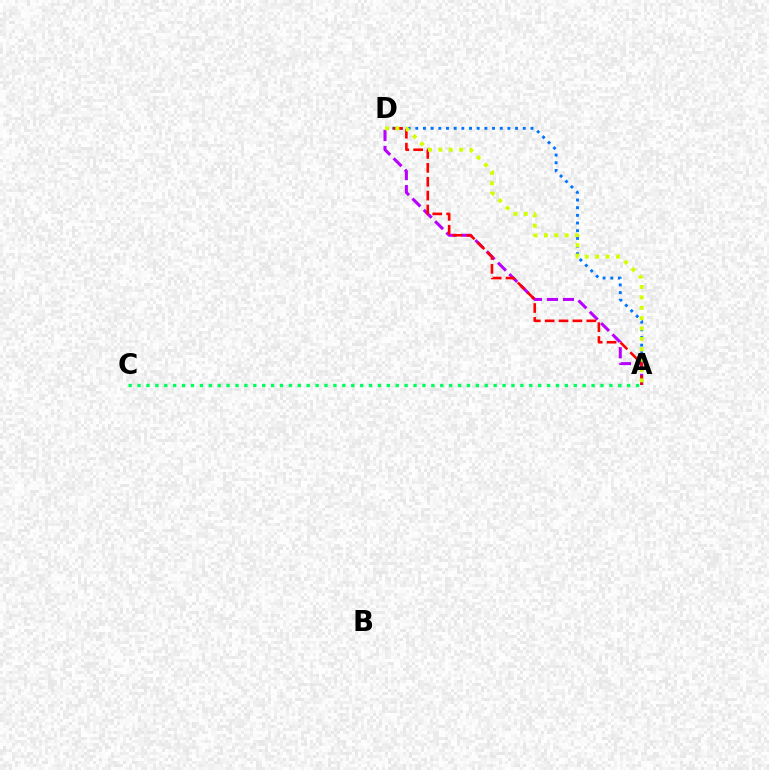{('A', 'D'): [{'color': '#0074ff', 'line_style': 'dotted', 'thickness': 2.09}, {'color': '#b900ff', 'line_style': 'dashed', 'thickness': 2.18}, {'color': '#ff0000', 'line_style': 'dashed', 'thickness': 1.89}, {'color': '#d1ff00', 'line_style': 'dotted', 'thickness': 2.82}], ('A', 'C'): [{'color': '#00ff5c', 'line_style': 'dotted', 'thickness': 2.42}]}